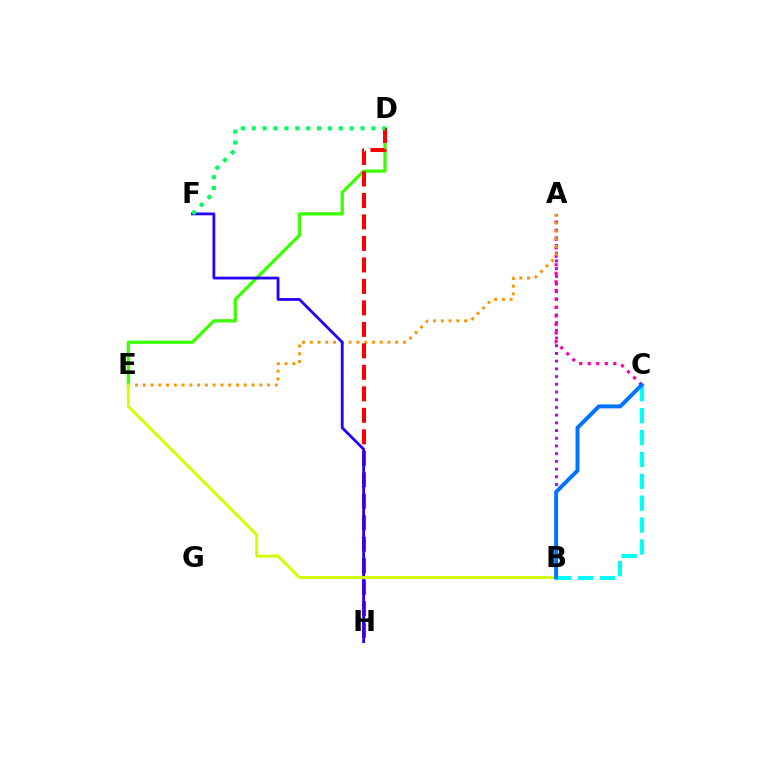{('A', 'B'): [{'color': '#b900ff', 'line_style': 'dotted', 'thickness': 2.09}], ('D', 'E'): [{'color': '#3dff00', 'line_style': 'solid', 'thickness': 2.35}], ('A', 'C'): [{'color': '#ff00ac', 'line_style': 'dotted', 'thickness': 2.32}], ('B', 'C'): [{'color': '#00fff6', 'line_style': 'dashed', 'thickness': 2.97}, {'color': '#0074ff', 'line_style': 'solid', 'thickness': 2.85}], ('A', 'E'): [{'color': '#ff9400', 'line_style': 'dotted', 'thickness': 2.11}], ('D', 'H'): [{'color': '#ff0000', 'line_style': 'dashed', 'thickness': 2.92}], ('F', 'H'): [{'color': '#2500ff', 'line_style': 'solid', 'thickness': 2.01}], ('D', 'F'): [{'color': '#00ff5c', 'line_style': 'dotted', 'thickness': 2.96}], ('B', 'E'): [{'color': '#d1ff00', 'line_style': 'solid', 'thickness': 2.1}]}